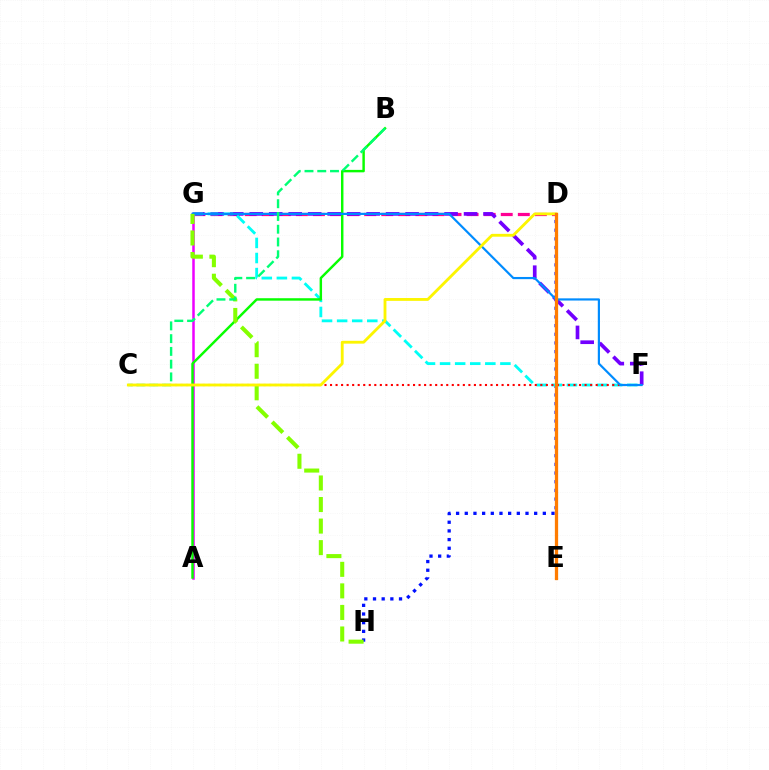{('D', 'G'): [{'color': '#ff0094', 'line_style': 'dashed', 'thickness': 2.32}], ('D', 'H'): [{'color': '#0010ff', 'line_style': 'dotted', 'thickness': 2.36}], ('F', 'G'): [{'color': '#7200ff', 'line_style': 'dashed', 'thickness': 2.65}, {'color': '#00fff6', 'line_style': 'dashed', 'thickness': 2.05}, {'color': '#008cff', 'line_style': 'solid', 'thickness': 1.57}], ('A', 'G'): [{'color': '#ee00ff', 'line_style': 'solid', 'thickness': 1.8}], ('A', 'B'): [{'color': '#08ff00', 'line_style': 'solid', 'thickness': 1.76}], ('C', 'F'): [{'color': '#ff0000', 'line_style': 'dotted', 'thickness': 1.5}], ('G', 'H'): [{'color': '#84ff00', 'line_style': 'dashed', 'thickness': 2.93}], ('B', 'C'): [{'color': '#00ff74', 'line_style': 'dashed', 'thickness': 1.73}], ('C', 'D'): [{'color': '#fcf500', 'line_style': 'solid', 'thickness': 2.04}], ('D', 'E'): [{'color': '#ff7c00', 'line_style': 'solid', 'thickness': 2.35}]}